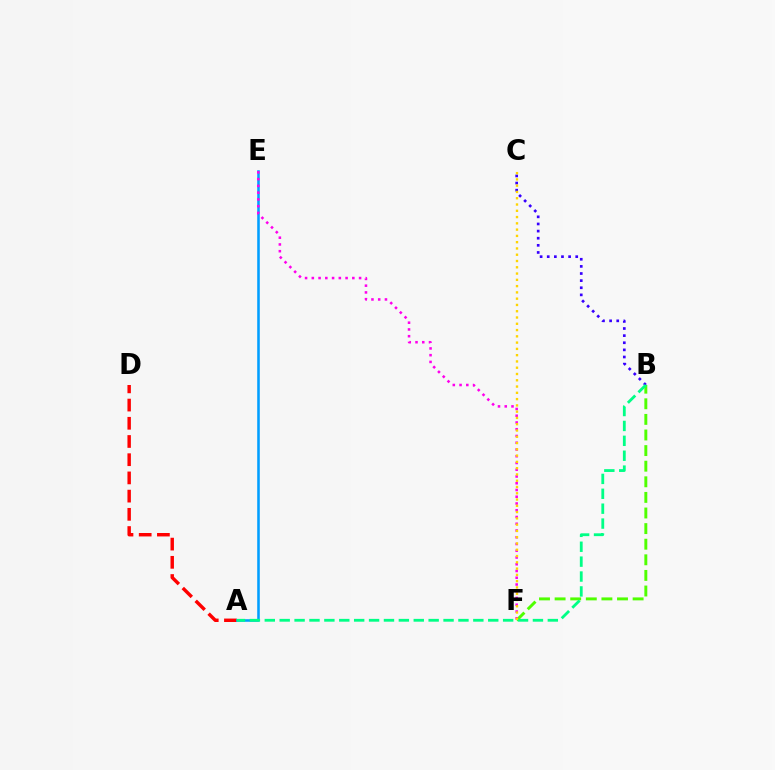{('B', 'C'): [{'color': '#3700ff', 'line_style': 'dotted', 'thickness': 1.94}], ('A', 'D'): [{'color': '#ff0000', 'line_style': 'dashed', 'thickness': 2.47}], ('A', 'E'): [{'color': '#009eff', 'line_style': 'solid', 'thickness': 1.85}], ('B', 'F'): [{'color': '#4fff00', 'line_style': 'dashed', 'thickness': 2.12}], ('A', 'B'): [{'color': '#00ff86', 'line_style': 'dashed', 'thickness': 2.02}], ('E', 'F'): [{'color': '#ff00ed', 'line_style': 'dotted', 'thickness': 1.83}], ('C', 'F'): [{'color': '#ffd500', 'line_style': 'dotted', 'thickness': 1.71}]}